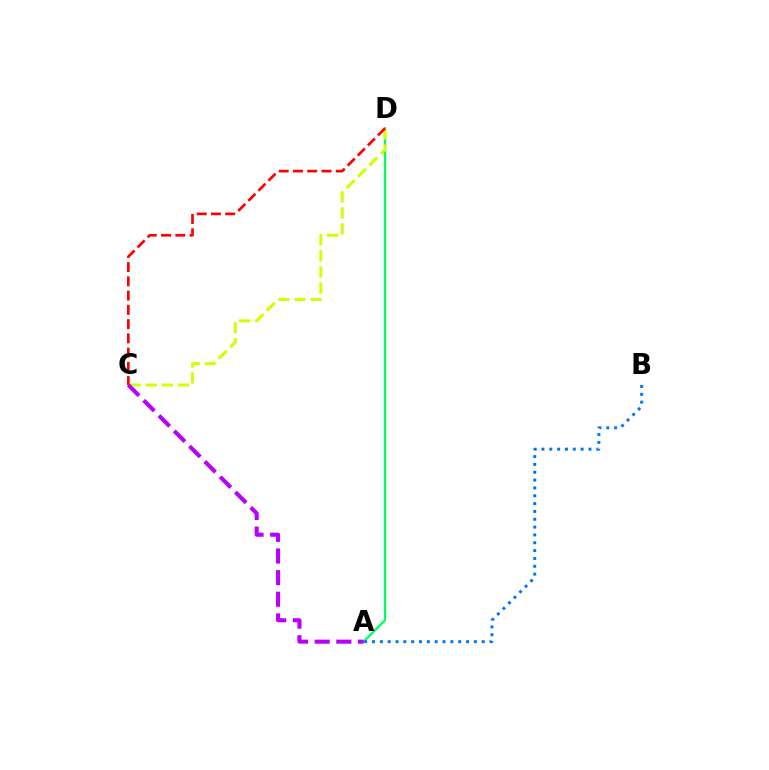{('A', 'D'): [{'color': '#00ff5c', 'line_style': 'solid', 'thickness': 1.64}], ('C', 'D'): [{'color': '#d1ff00', 'line_style': 'dashed', 'thickness': 2.19}, {'color': '#ff0000', 'line_style': 'dashed', 'thickness': 1.94}], ('A', 'B'): [{'color': '#0074ff', 'line_style': 'dotted', 'thickness': 2.13}], ('A', 'C'): [{'color': '#b900ff', 'line_style': 'dashed', 'thickness': 2.94}]}